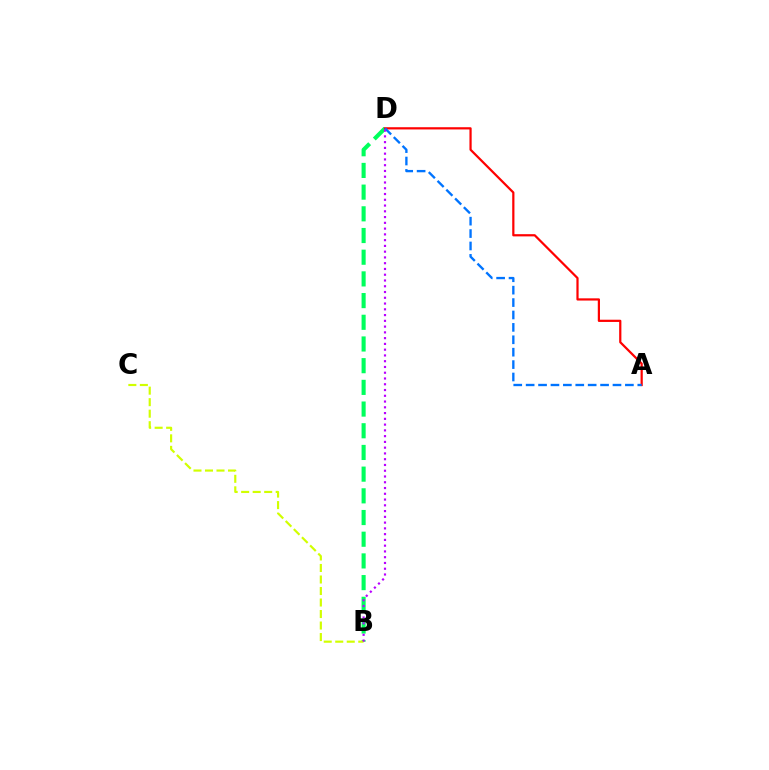{('B', 'D'): [{'color': '#00ff5c', 'line_style': 'dashed', 'thickness': 2.95}, {'color': '#b900ff', 'line_style': 'dotted', 'thickness': 1.57}], ('A', 'D'): [{'color': '#ff0000', 'line_style': 'solid', 'thickness': 1.6}, {'color': '#0074ff', 'line_style': 'dashed', 'thickness': 1.69}], ('B', 'C'): [{'color': '#d1ff00', 'line_style': 'dashed', 'thickness': 1.56}]}